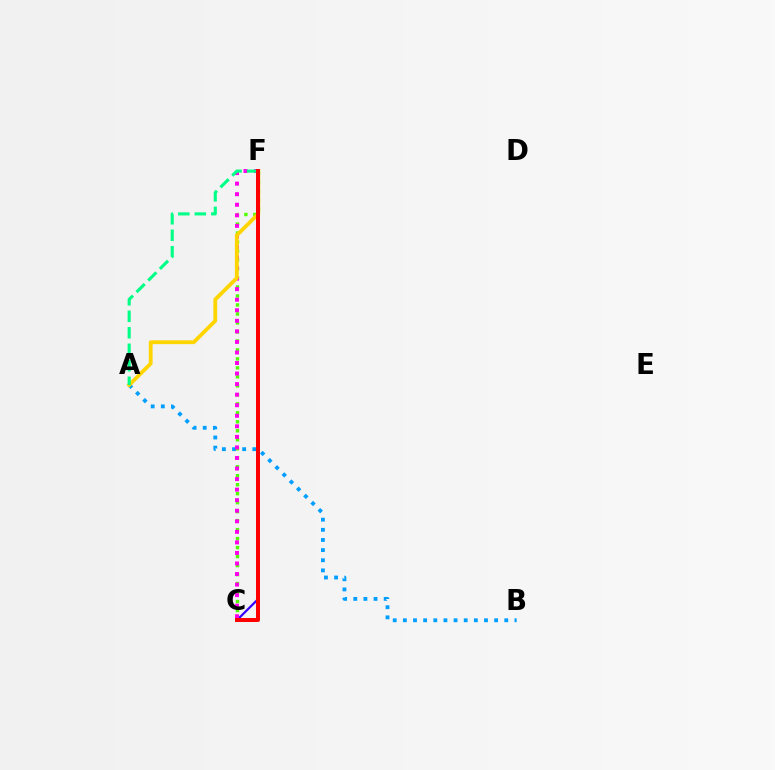{('C', 'F'): [{'color': '#3700ff', 'line_style': 'solid', 'thickness': 1.6}, {'color': '#4fff00', 'line_style': 'dotted', 'thickness': 2.44}, {'color': '#ff00ed', 'line_style': 'dotted', 'thickness': 2.87}, {'color': '#ff0000', 'line_style': 'solid', 'thickness': 2.88}], ('A', 'B'): [{'color': '#009eff', 'line_style': 'dotted', 'thickness': 2.76}], ('A', 'F'): [{'color': '#ffd500', 'line_style': 'solid', 'thickness': 2.74}, {'color': '#00ff86', 'line_style': 'dashed', 'thickness': 2.24}]}